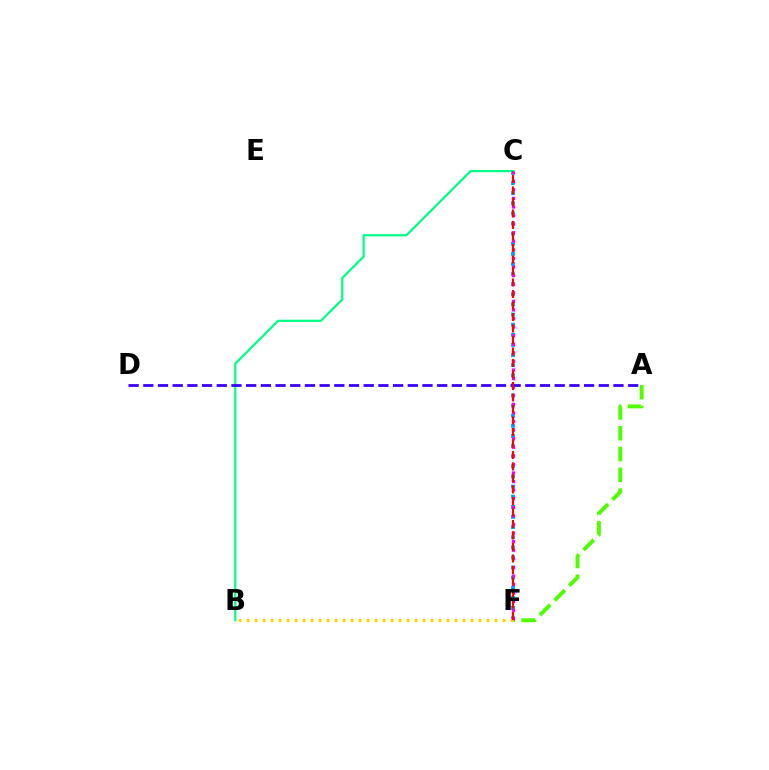{('C', 'F'): [{'color': '#009eff', 'line_style': 'dotted', 'thickness': 2.75}, {'color': '#ff00ed', 'line_style': 'dotted', 'thickness': 2.33}, {'color': '#ff0000', 'line_style': 'dashed', 'thickness': 1.56}], ('A', 'F'): [{'color': '#4fff00', 'line_style': 'dashed', 'thickness': 2.82}], ('B', 'C'): [{'color': '#00ff86', 'line_style': 'solid', 'thickness': 1.61}], ('B', 'F'): [{'color': '#ffd500', 'line_style': 'dotted', 'thickness': 2.17}], ('A', 'D'): [{'color': '#3700ff', 'line_style': 'dashed', 'thickness': 2.0}]}